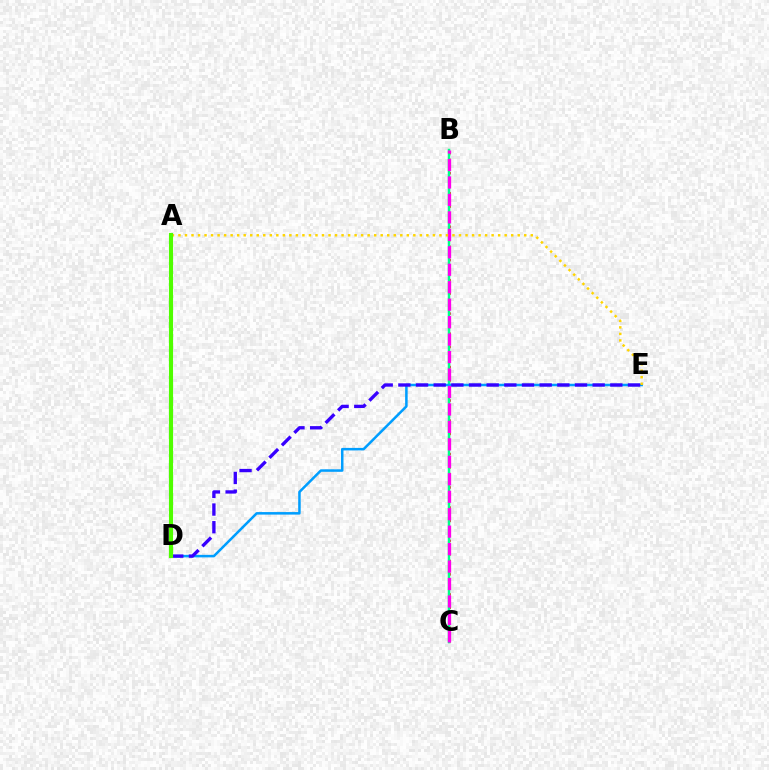{('B', 'C'): [{'color': '#ff0000', 'line_style': 'dotted', 'thickness': 1.82}, {'color': '#00ff86', 'line_style': 'solid', 'thickness': 1.79}, {'color': '#ff00ed', 'line_style': 'dashed', 'thickness': 2.37}], ('D', 'E'): [{'color': '#009eff', 'line_style': 'solid', 'thickness': 1.82}, {'color': '#3700ff', 'line_style': 'dashed', 'thickness': 2.4}], ('A', 'E'): [{'color': '#ffd500', 'line_style': 'dotted', 'thickness': 1.77}], ('A', 'D'): [{'color': '#4fff00', 'line_style': 'solid', 'thickness': 2.97}]}